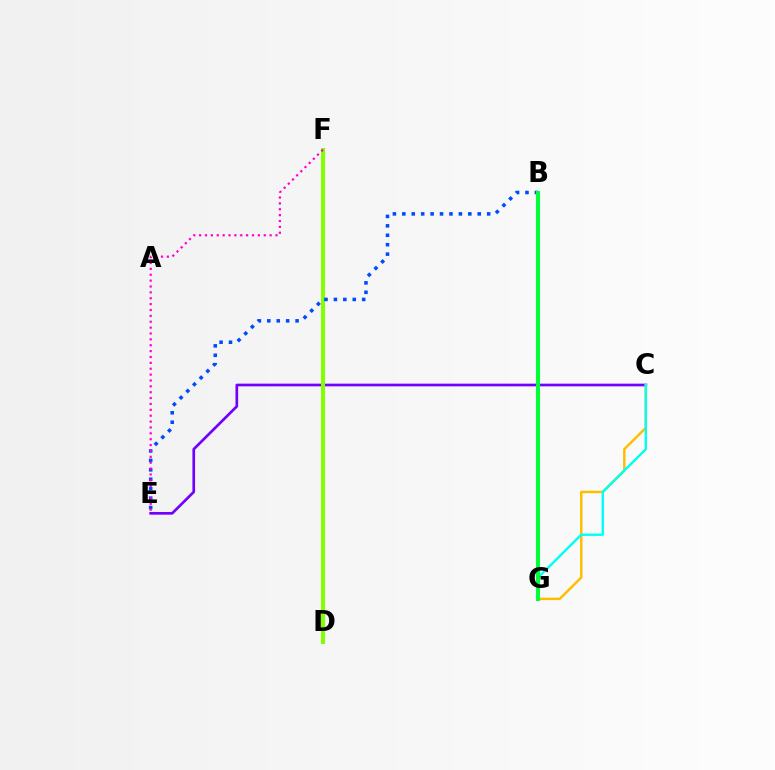{('D', 'F'): [{'color': '#ff0000', 'line_style': 'solid', 'thickness': 1.77}, {'color': '#84ff00', 'line_style': 'solid', 'thickness': 2.91}], ('C', 'E'): [{'color': '#7200ff', 'line_style': 'solid', 'thickness': 1.93}], ('B', 'E'): [{'color': '#004bff', 'line_style': 'dotted', 'thickness': 2.56}], ('C', 'G'): [{'color': '#ffbd00', 'line_style': 'solid', 'thickness': 1.76}, {'color': '#00fff6', 'line_style': 'solid', 'thickness': 1.73}], ('E', 'F'): [{'color': '#ff00cf', 'line_style': 'dotted', 'thickness': 1.6}], ('B', 'G'): [{'color': '#00ff39', 'line_style': 'solid', 'thickness': 2.94}]}